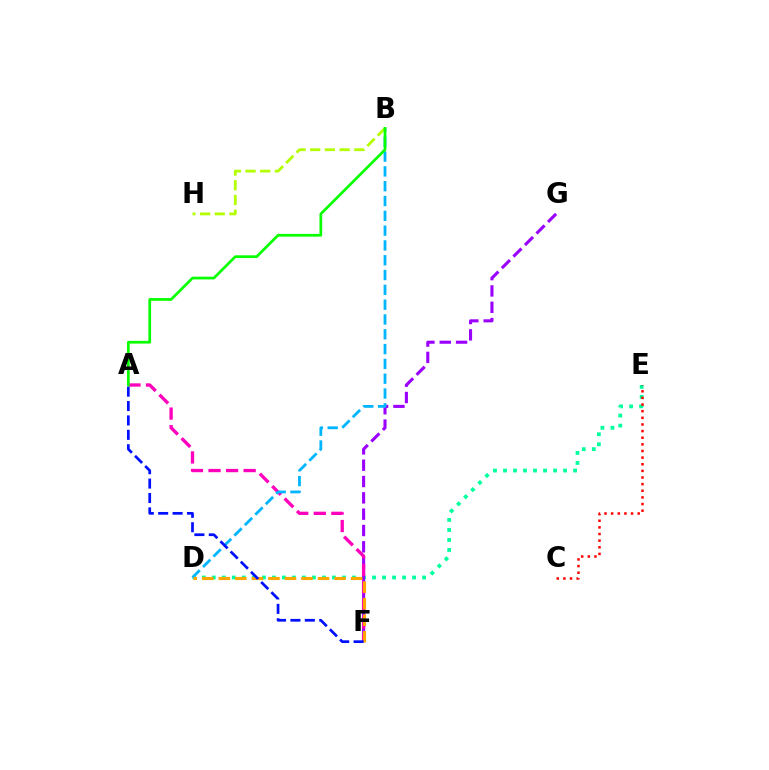{('D', 'E'): [{'color': '#00ff9d', 'line_style': 'dotted', 'thickness': 2.72}], ('F', 'G'): [{'color': '#9b00ff', 'line_style': 'dashed', 'thickness': 2.22}], ('A', 'F'): [{'color': '#ff00bd', 'line_style': 'dashed', 'thickness': 2.39}, {'color': '#0010ff', 'line_style': 'dashed', 'thickness': 1.96}], ('C', 'E'): [{'color': '#ff0000', 'line_style': 'dotted', 'thickness': 1.8}], ('B', 'D'): [{'color': '#00b5ff', 'line_style': 'dashed', 'thickness': 2.01}], ('D', 'F'): [{'color': '#ffa500', 'line_style': 'dashed', 'thickness': 2.25}], ('B', 'H'): [{'color': '#b3ff00', 'line_style': 'dashed', 'thickness': 2.0}], ('A', 'B'): [{'color': '#08ff00', 'line_style': 'solid', 'thickness': 1.96}]}